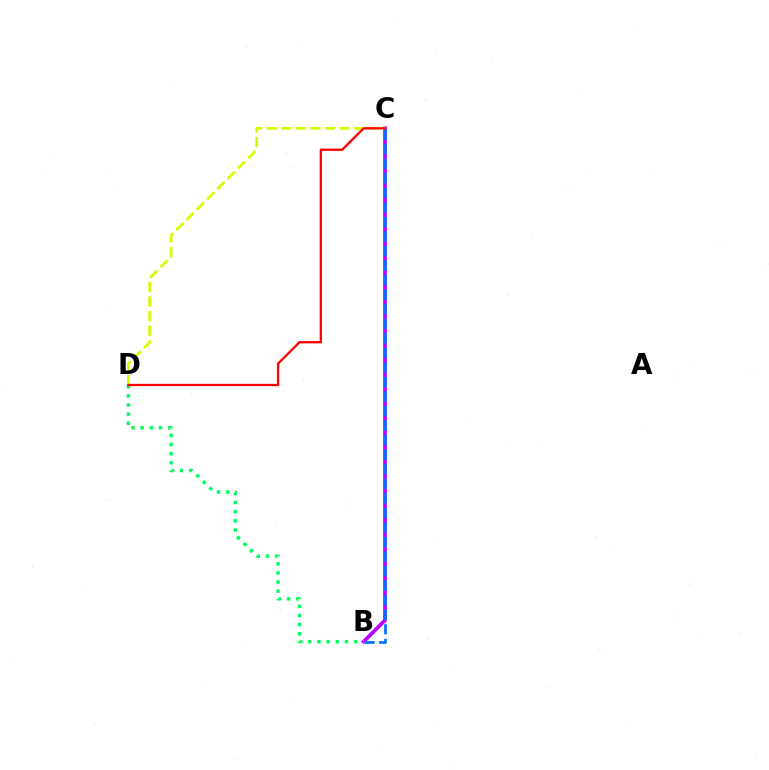{('B', 'C'): [{'color': '#b900ff', 'line_style': 'solid', 'thickness': 2.66}, {'color': '#0074ff', 'line_style': 'dashed', 'thickness': 1.98}], ('B', 'D'): [{'color': '#00ff5c', 'line_style': 'dotted', 'thickness': 2.48}], ('C', 'D'): [{'color': '#d1ff00', 'line_style': 'dashed', 'thickness': 1.98}, {'color': '#ff0000', 'line_style': 'solid', 'thickness': 1.67}]}